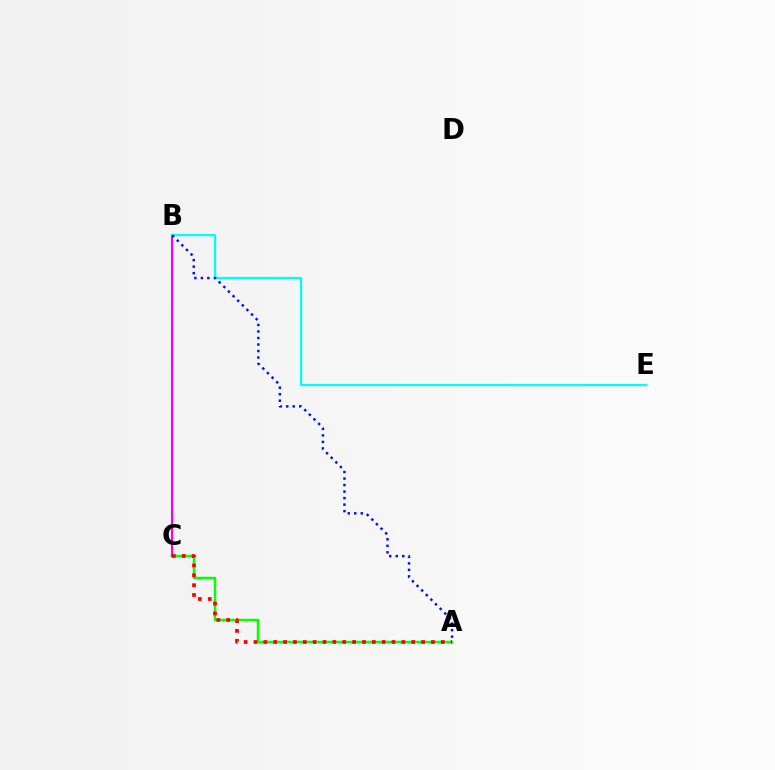{('A', 'C'): [{'color': '#08ff00', 'line_style': 'solid', 'thickness': 1.79}, {'color': '#ff0000', 'line_style': 'dotted', 'thickness': 2.68}], ('B', 'C'): [{'color': '#fcf500', 'line_style': 'dotted', 'thickness': 2.12}, {'color': '#ee00ff', 'line_style': 'solid', 'thickness': 1.51}], ('B', 'E'): [{'color': '#00fff6', 'line_style': 'solid', 'thickness': 1.63}], ('A', 'B'): [{'color': '#0010ff', 'line_style': 'dotted', 'thickness': 1.77}]}